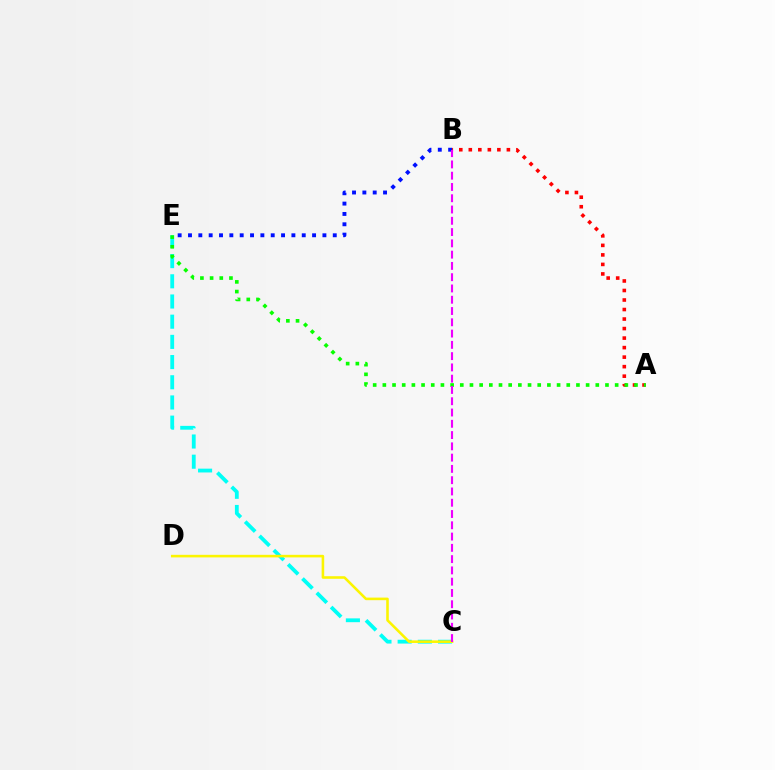{('C', 'E'): [{'color': '#00fff6', 'line_style': 'dashed', 'thickness': 2.74}], ('A', 'B'): [{'color': '#ff0000', 'line_style': 'dotted', 'thickness': 2.59}], ('A', 'E'): [{'color': '#08ff00', 'line_style': 'dotted', 'thickness': 2.63}], ('B', 'E'): [{'color': '#0010ff', 'line_style': 'dotted', 'thickness': 2.81}], ('C', 'D'): [{'color': '#fcf500', 'line_style': 'solid', 'thickness': 1.86}], ('B', 'C'): [{'color': '#ee00ff', 'line_style': 'dashed', 'thickness': 1.53}]}